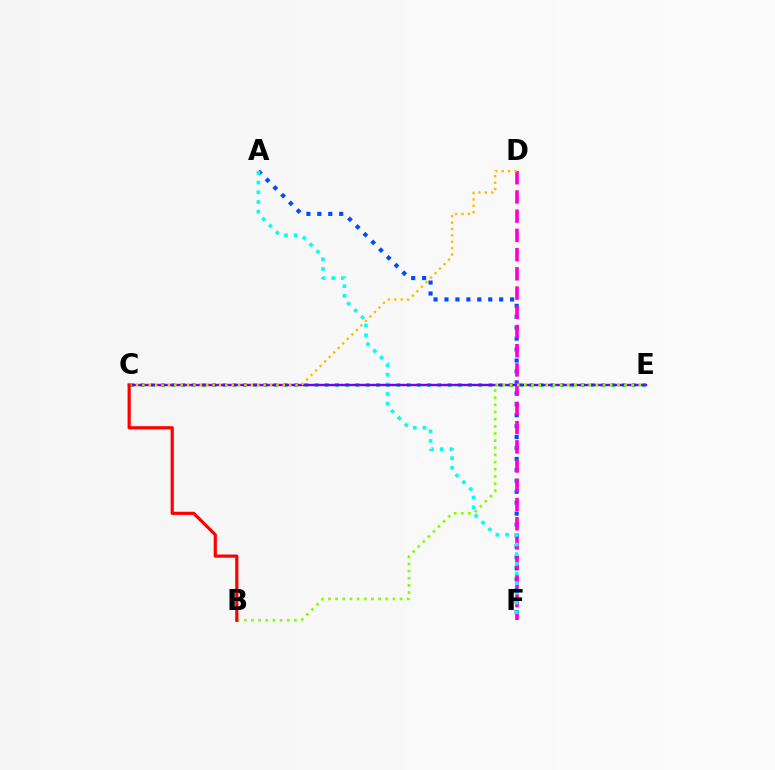{('C', 'E'): [{'color': '#00ff39', 'line_style': 'dotted', 'thickness': 2.78}, {'color': '#7200ff', 'line_style': 'solid', 'thickness': 1.73}], ('A', 'F'): [{'color': '#004bff', 'line_style': 'dotted', 'thickness': 2.97}, {'color': '#00fff6', 'line_style': 'dotted', 'thickness': 2.63}], ('D', 'F'): [{'color': '#ff00cf', 'line_style': 'dashed', 'thickness': 2.61}], ('C', 'D'): [{'color': '#ffbd00', 'line_style': 'dotted', 'thickness': 1.73}], ('B', 'E'): [{'color': '#84ff00', 'line_style': 'dotted', 'thickness': 1.94}], ('B', 'C'): [{'color': '#ff0000', 'line_style': 'solid', 'thickness': 2.3}]}